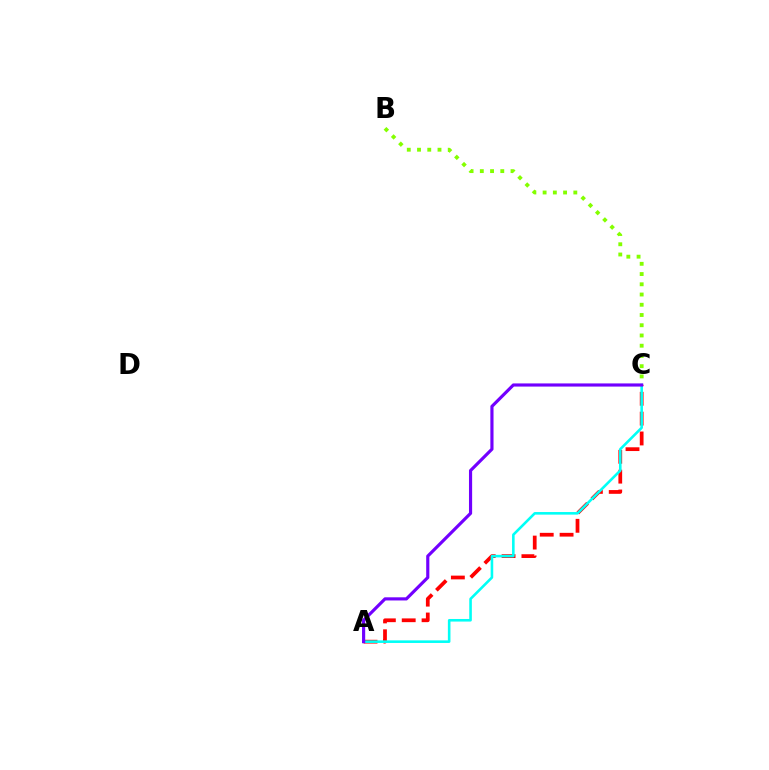{('A', 'C'): [{'color': '#ff0000', 'line_style': 'dashed', 'thickness': 2.7}, {'color': '#00fff6', 'line_style': 'solid', 'thickness': 1.86}, {'color': '#7200ff', 'line_style': 'solid', 'thickness': 2.27}], ('B', 'C'): [{'color': '#84ff00', 'line_style': 'dotted', 'thickness': 2.78}]}